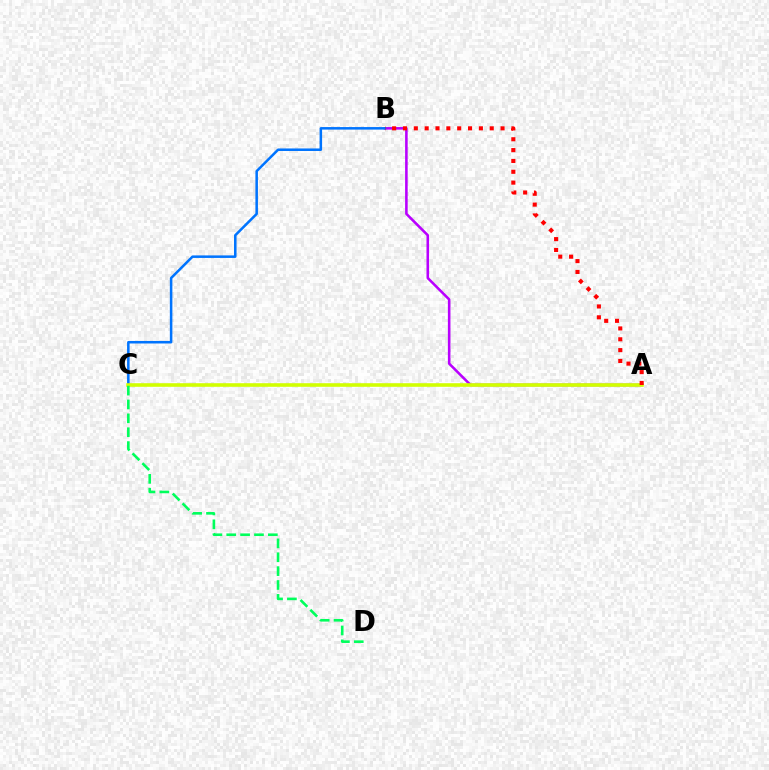{('A', 'B'): [{'color': '#b900ff', 'line_style': 'solid', 'thickness': 1.86}, {'color': '#ff0000', 'line_style': 'dotted', 'thickness': 2.95}], ('B', 'C'): [{'color': '#0074ff', 'line_style': 'solid', 'thickness': 1.82}], ('A', 'C'): [{'color': '#d1ff00', 'line_style': 'solid', 'thickness': 2.59}], ('C', 'D'): [{'color': '#00ff5c', 'line_style': 'dashed', 'thickness': 1.88}]}